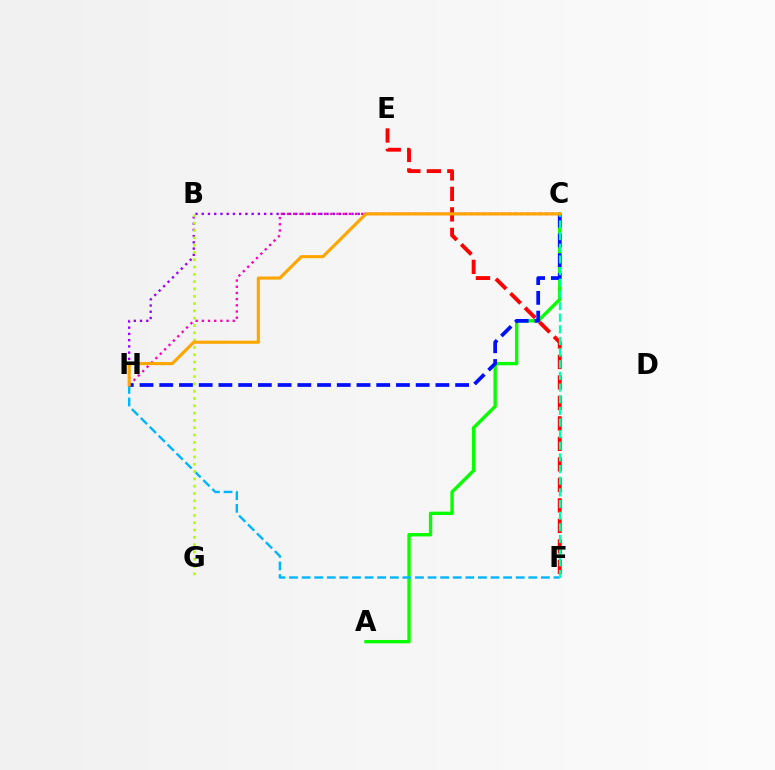{('A', 'C'): [{'color': '#08ff00', 'line_style': 'solid', 'thickness': 2.42}], ('F', 'H'): [{'color': '#00b5ff', 'line_style': 'dashed', 'thickness': 1.71}], ('C', 'H'): [{'color': '#ff00bd', 'line_style': 'dotted', 'thickness': 1.68}, {'color': '#0010ff', 'line_style': 'dashed', 'thickness': 2.68}, {'color': '#9b00ff', 'line_style': 'dotted', 'thickness': 1.7}, {'color': '#ffa500', 'line_style': 'solid', 'thickness': 2.24}], ('E', 'F'): [{'color': '#ff0000', 'line_style': 'dashed', 'thickness': 2.78}], ('B', 'G'): [{'color': '#b3ff00', 'line_style': 'dotted', 'thickness': 1.98}], ('C', 'F'): [{'color': '#00ff9d', 'line_style': 'dashed', 'thickness': 1.58}]}